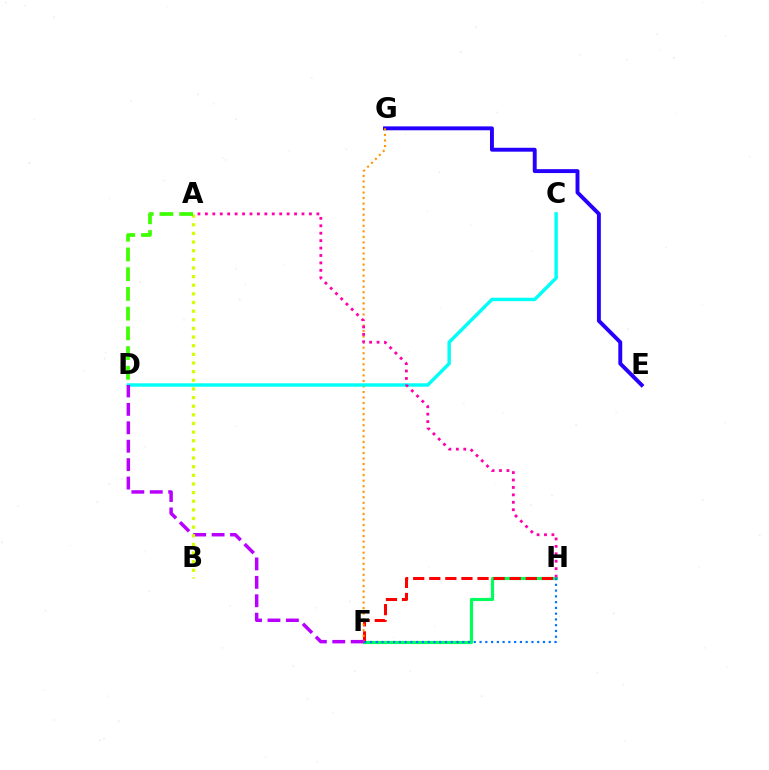{('E', 'G'): [{'color': '#2500ff', 'line_style': 'solid', 'thickness': 2.81}], ('F', 'H'): [{'color': '#00ff5c', 'line_style': 'solid', 'thickness': 2.28}, {'color': '#ff0000', 'line_style': 'dashed', 'thickness': 2.18}, {'color': '#0074ff', 'line_style': 'dotted', 'thickness': 1.57}], ('F', 'G'): [{'color': '#ff9400', 'line_style': 'dotted', 'thickness': 1.51}], ('C', 'D'): [{'color': '#00fff6', 'line_style': 'solid', 'thickness': 2.46}], ('D', 'F'): [{'color': '#b900ff', 'line_style': 'dashed', 'thickness': 2.5}], ('A', 'B'): [{'color': '#d1ff00', 'line_style': 'dotted', 'thickness': 2.35}], ('A', 'H'): [{'color': '#ff00ac', 'line_style': 'dotted', 'thickness': 2.02}], ('A', 'D'): [{'color': '#3dff00', 'line_style': 'dashed', 'thickness': 2.68}]}